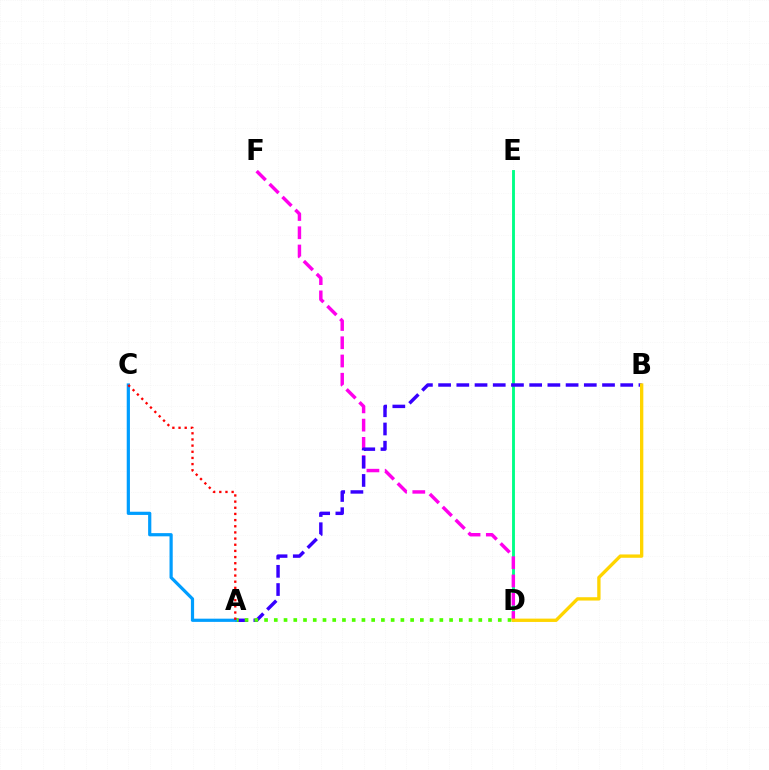{('D', 'E'): [{'color': '#00ff86', 'line_style': 'solid', 'thickness': 2.08}], ('D', 'F'): [{'color': '#ff00ed', 'line_style': 'dashed', 'thickness': 2.48}], ('A', 'B'): [{'color': '#3700ff', 'line_style': 'dashed', 'thickness': 2.47}], ('A', 'D'): [{'color': '#4fff00', 'line_style': 'dotted', 'thickness': 2.65}], ('A', 'C'): [{'color': '#009eff', 'line_style': 'solid', 'thickness': 2.31}, {'color': '#ff0000', 'line_style': 'dotted', 'thickness': 1.67}], ('B', 'D'): [{'color': '#ffd500', 'line_style': 'solid', 'thickness': 2.4}]}